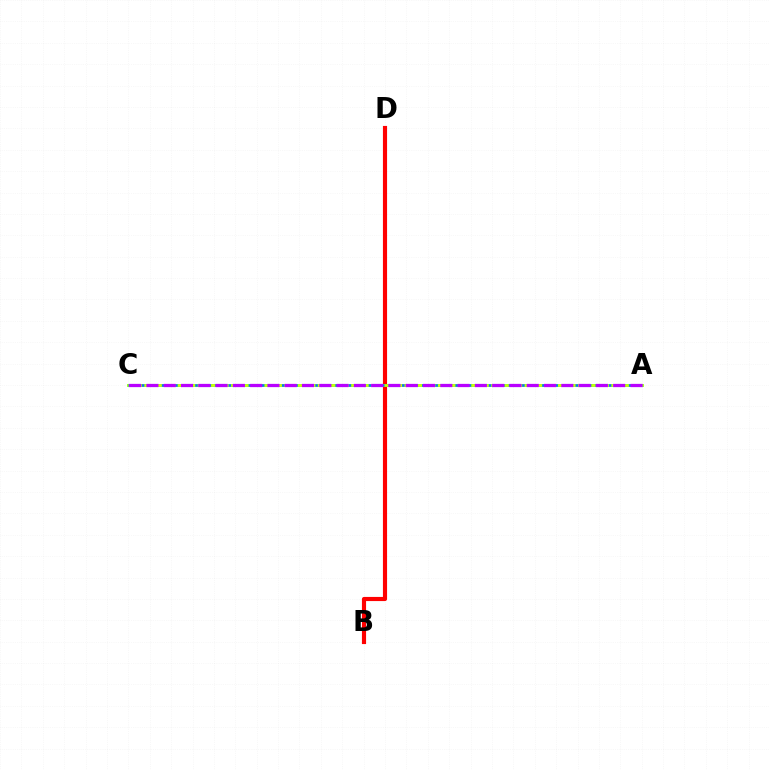{('B', 'D'): [{'color': '#ff0000', 'line_style': 'solid', 'thickness': 2.98}], ('A', 'C'): [{'color': '#00ff5c', 'line_style': 'solid', 'thickness': 1.91}, {'color': '#d1ff00', 'line_style': 'solid', 'thickness': 1.86}, {'color': '#0074ff', 'line_style': 'dotted', 'thickness': 1.81}, {'color': '#b900ff', 'line_style': 'dashed', 'thickness': 2.35}]}